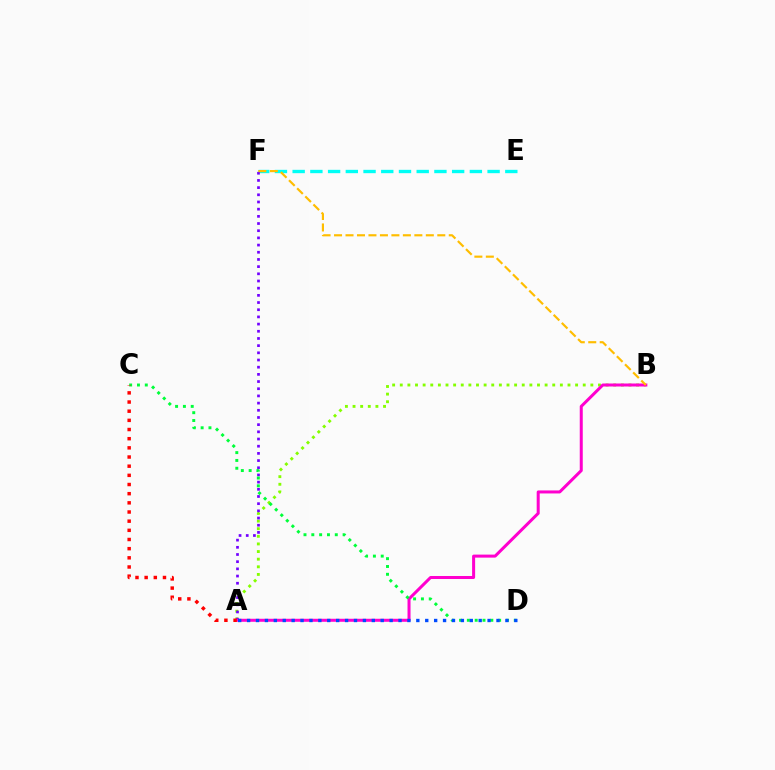{('E', 'F'): [{'color': '#00fff6', 'line_style': 'dashed', 'thickness': 2.41}], ('A', 'B'): [{'color': '#84ff00', 'line_style': 'dotted', 'thickness': 2.07}, {'color': '#ff00cf', 'line_style': 'solid', 'thickness': 2.17}], ('A', 'F'): [{'color': '#7200ff', 'line_style': 'dotted', 'thickness': 1.95}], ('C', 'D'): [{'color': '#00ff39', 'line_style': 'dotted', 'thickness': 2.13}], ('A', 'C'): [{'color': '#ff0000', 'line_style': 'dotted', 'thickness': 2.49}], ('A', 'D'): [{'color': '#004bff', 'line_style': 'dotted', 'thickness': 2.42}], ('B', 'F'): [{'color': '#ffbd00', 'line_style': 'dashed', 'thickness': 1.56}]}